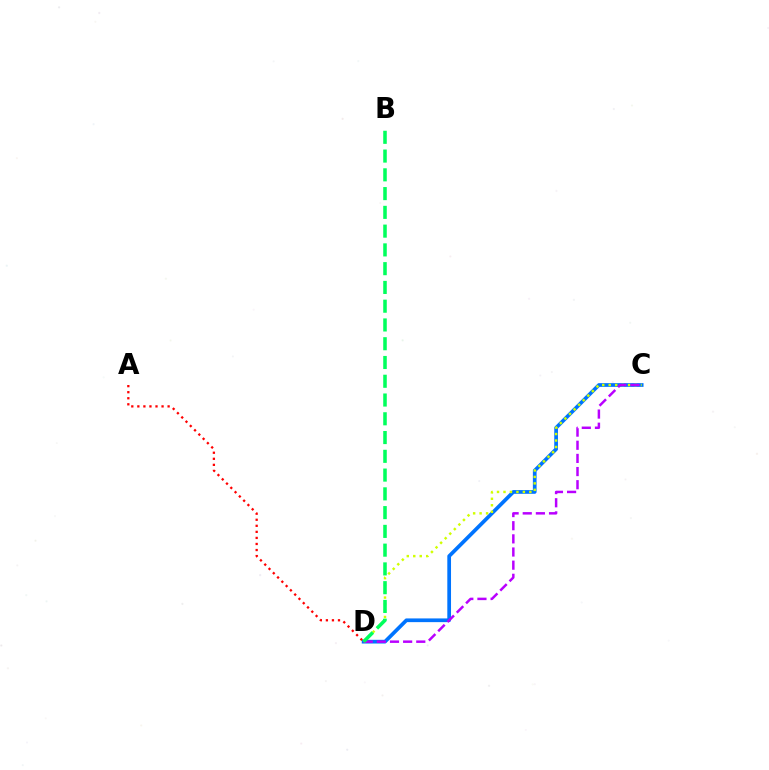{('C', 'D'): [{'color': '#0074ff', 'line_style': 'solid', 'thickness': 2.67}, {'color': '#d1ff00', 'line_style': 'dotted', 'thickness': 1.76}, {'color': '#b900ff', 'line_style': 'dashed', 'thickness': 1.79}], ('B', 'D'): [{'color': '#00ff5c', 'line_style': 'dashed', 'thickness': 2.55}], ('A', 'D'): [{'color': '#ff0000', 'line_style': 'dotted', 'thickness': 1.64}]}